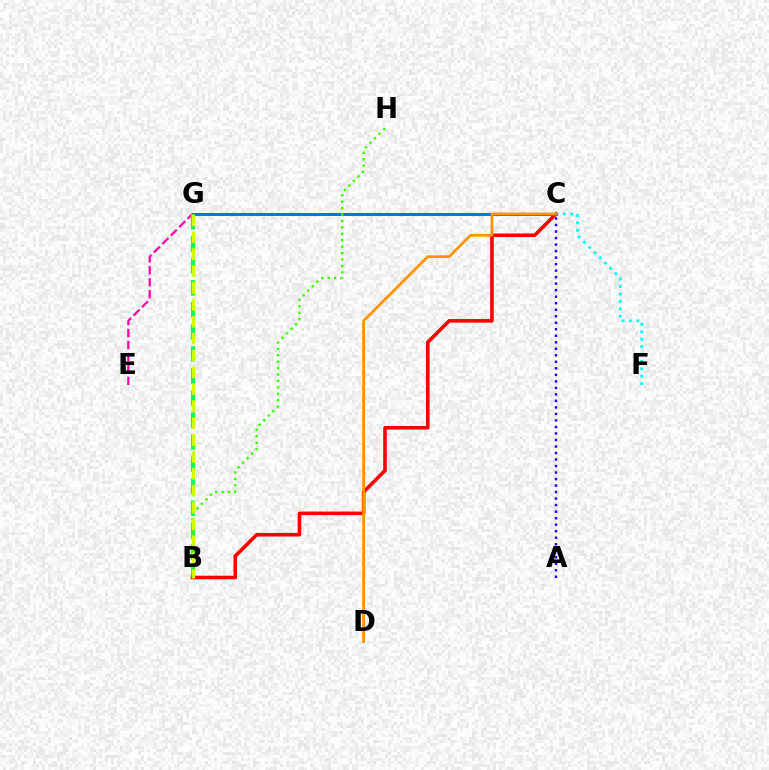{('C', 'G'): [{'color': '#b900ff', 'line_style': 'solid', 'thickness': 2.09}, {'color': '#0074ff', 'line_style': 'solid', 'thickness': 2.12}], ('E', 'G'): [{'color': '#ff00ac', 'line_style': 'dashed', 'thickness': 1.62}], ('B', 'G'): [{'color': '#00ff5c', 'line_style': 'dashed', 'thickness': 2.99}, {'color': '#d1ff00', 'line_style': 'dashed', 'thickness': 2.29}], ('C', 'F'): [{'color': '#00fff6', 'line_style': 'dotted', 'thickness': 2.01}], ('B', 'C'): [{'color': '#ff0000', 'line_style': 'solid', 'thickness': 2.58}], ('A', 'C'): [{'color': '#2500ff', 'line_style': 'dotted', 'thickness': 1.77}], ('C', 'D'): [{'color': '#ff9400', 'line_style': 'solid', 'thickness': 1.98}], ('B', 'H'): [{'color': '#3dff00', 'line_style': 'dotted', 'thickness': 1.74}]}